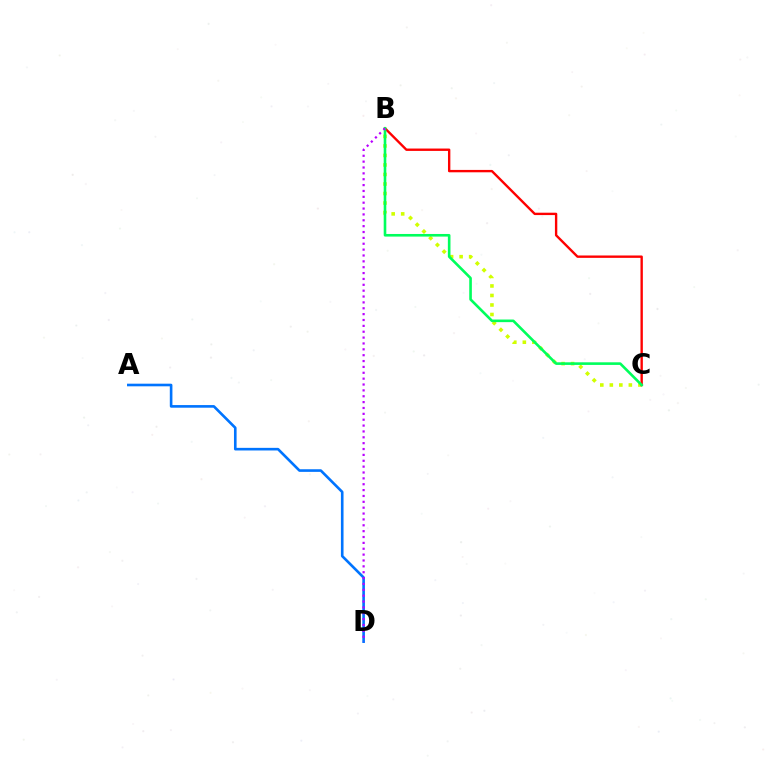{('B', 'C'): [{'color': '#d1ff00', 'line_style': 'dotted', 'thickness': 2.59}, {'color': '#ff0000', 'line_style': 'solid', 'thickness': 1.71}, {'color': '#00ff5c', 'line_style': 'solid', 'thickness': 1.88}], ('A', 'D'): [{'color': '#0074ff', 'line_style': 'solid', 'thickness': 1.89}], ('B', 'D'): [{'color': '#b900ff', 'line_style': 'dotted', 'thickness': 1.59}]}